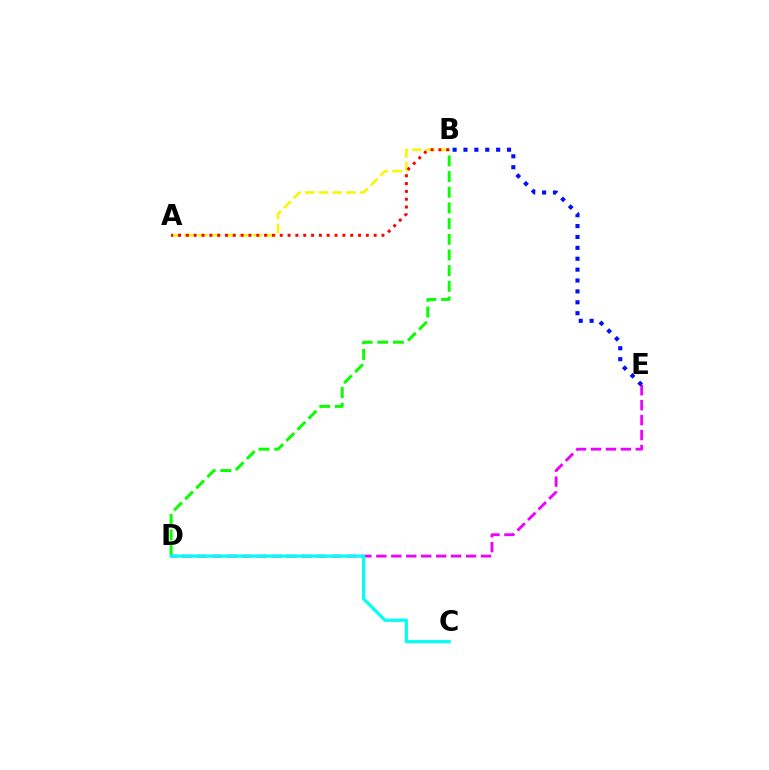{('B', 'D'): [{'color': '#08ff00', 'line_style': 'dashed', 'thickness': 2.13}], ('A', 'B'): [{'color': '#fcf500', 'line_style': 'dashed', 'thickness': 1.87}, {'color': '#ff0000', 'line_style': 'dotted', 'thickness': 2.13}], ('D', 'E'): [{'color': '#ee00ff', 'line_style': 'dashed', 'thickness': 2.03}], ('C', 'D'): [{'color': '#00fff6', 'line_style': 'solid', 'thickness': 2.27}], ('B', 'E'): [{'color': '#0010ff', 'line_style': 'dotted', 'thickness': 2.96}]}